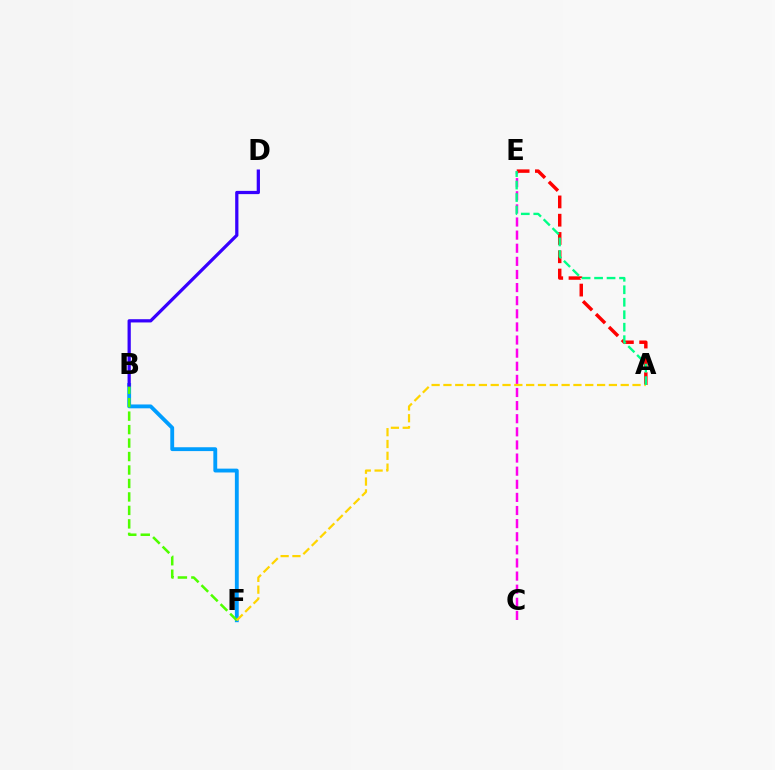{('B', 'F'): [{'color': '#009eff', 'line_style': 'solid', 'thickness': 2.77}, {'color': '#4fff00', 'line_style': 'dashed', 'thickness': 1.83}], ('C', 'E'): [{'color': '#ff00ed', 'line_style': 'dashed', 'thickness': 1.78}], ('B', 'D'): [{'color': '#3700ff', 'line_style': 'solid', 'thickness': 2.33}], ('A', 'E'): [{'color': '#ff0000', 'line_style': 'dashed', 'thickness': 2.48}, {'color': '#00ff86', 'line_style': 'dashed', 'thickness': 1.7}], ('A', 'F'): [{'color': '#ffd500', 'line_style': 'dashed', 'thickness': 1.61}]}